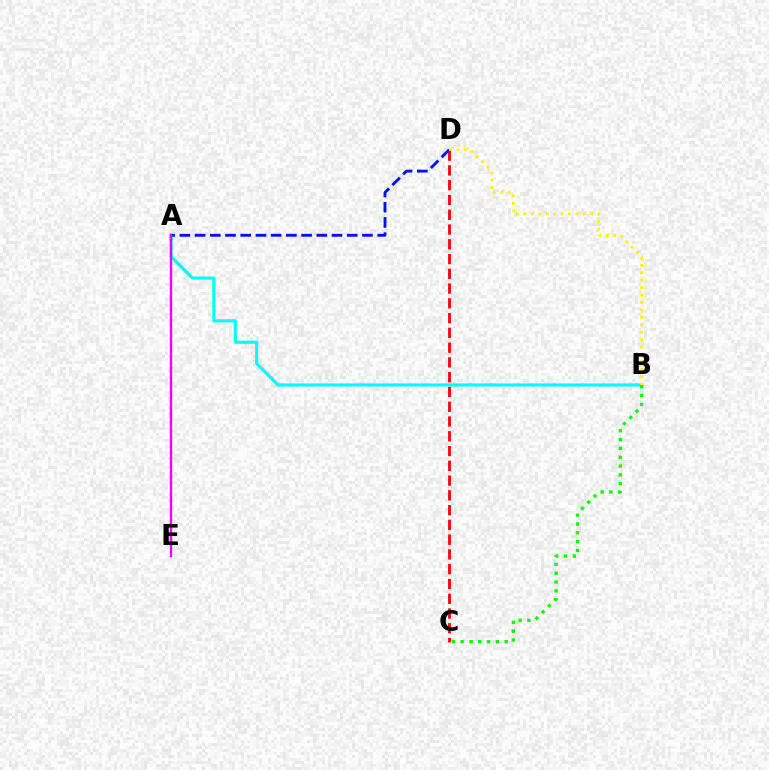{('C', 'D'): [{'color': '#ff0000', 'line_style': 'dashed', 'thickness': 2.01}], ('A', 'B'): [{'color': '#00fff6', 'line_style': 'solid', 'thickness': 2.24}], ('B', 'C'): [{'color': '#08ff00', 'line_style': 'dotted', 'thickness': 2.4}], ('A', 'D'): [{'color': '#0010ff', 'line_style': 'dashed', 'thickness': 2.07}], ('B', 'D'): [{'color': '#fcf500', 'line_style': 'dotted', 'thickness': 2.01}], ('A', 'E'): [{'color': '#ee00ff', 'line_style': 'solid', 'thickness': 1.71}]}